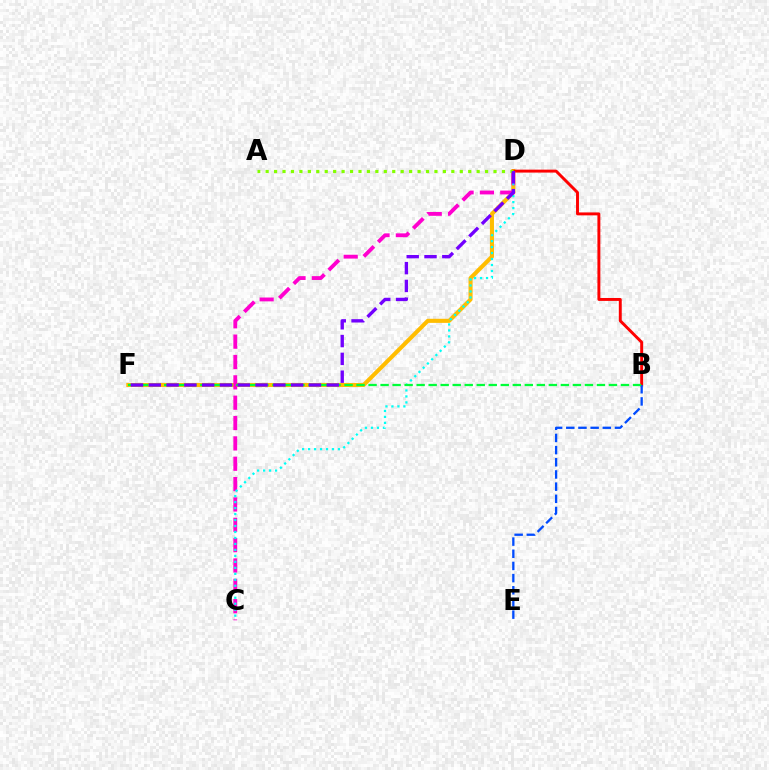{('D', 'F'): [{'color': '#ffbd00', 'line_style': 'solid', 'thickness': 2.93}, {'color': '#7200ff', 'line_style': 'dashed', 'thickness': 2.42}], ('B', 'D'): [{'color': '#ff0000', 'line_style': 'solid', 'thickness': 2.11}], ('C', 'D'): [{'color': '#ff00cf', 'line_style': 'dashed', 'thickness': 2.76}, {'color': '#00fff6', 'line_style': 'dotted', 'thickness': 1.62}], ('B', 'E'): [{'color': '#004bff', 'line_style': 'dashed', 'thickness': 1.65}], ('B', 'F'): [{'color': '#00ff39', 'line_style': 'dashed', 'thickness': 1.63}], ('A', 'D'): [{'color': '#84ff00', 'line_style': 'dotted', 'thickness': 2.29}]}